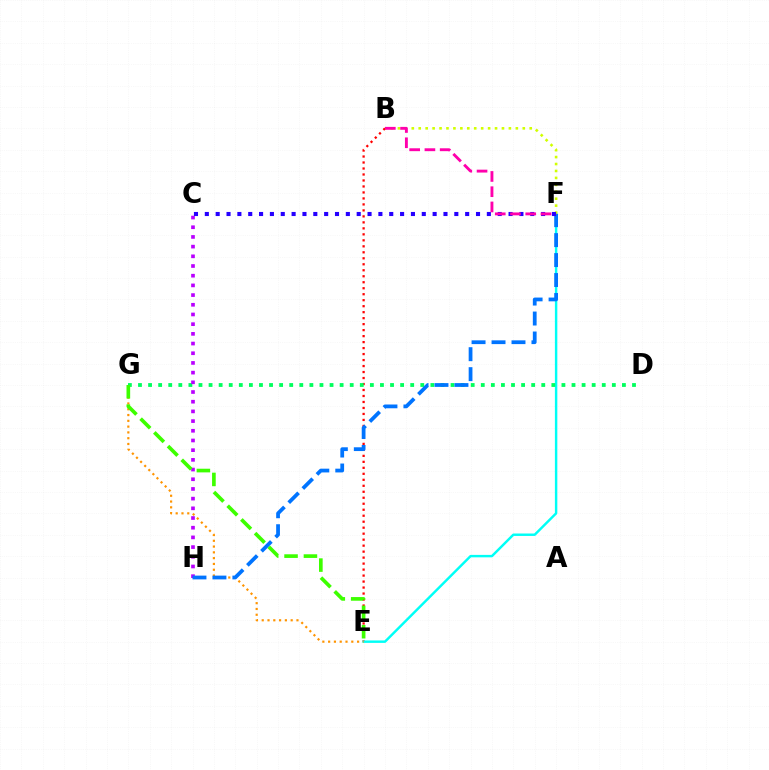{('B', 'E'): [{'color': '#ff0000', 'line_style': 'dotted', 'thickness': 1.63}], ('E', 'F'): [{'color': '#00fff6', 'line_style': 'solid', 'thickness': 1.76}], ('E', 'G'): [{'color': '#ff9400', 'line_style': 'dotted', 'thickness': 1.57}, {'color': '#3dff00', 'line_style': 'dashed', 'thickness': 2.63}], ('B', 'F'): [{'color': '#d1ff00', 'line_style': 'dotted', 'thickness': 1.88}, {'color': '#ff00ac', 'line_style': 'dashed', 'thickness': 2.07}], ('D', 'G'): [{'color': '#00ff5c', 'line_style': 'dotted', 'thickness': 2.74}], ('C', 'H'): [{'color': '#b900ff', 'line_style': 'dotted', 'thickness': 2.63}], ('F', 'H'): [{'color': '#0074ff', 'line_style': 'dashed', 'thickness': 2.71}], ('C', 'F'): [{'color': '#2500ff', 'line_style': 'dotted', 'thickness': 2.95}]}